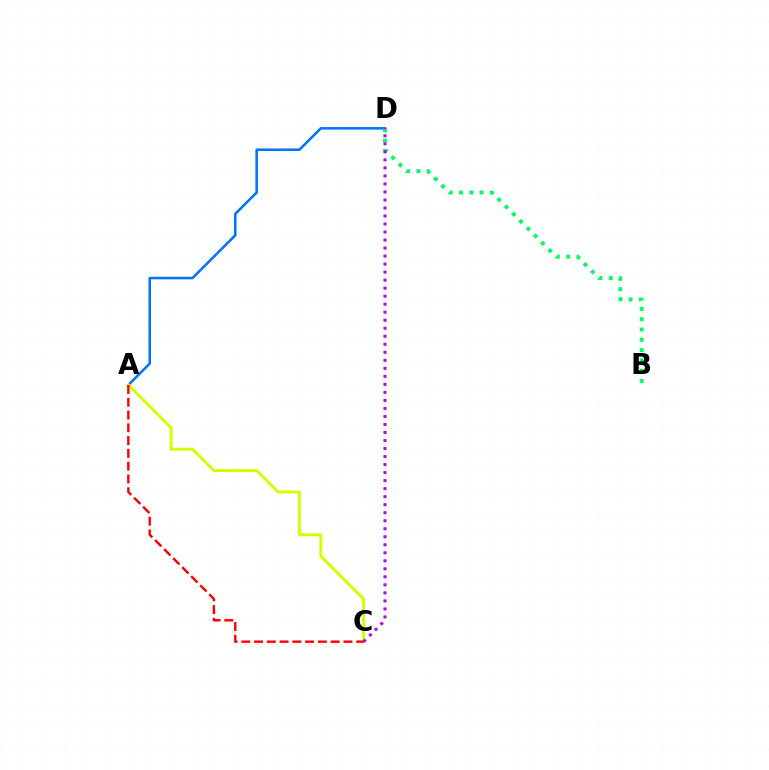{('A', 'D'): [{'color': '#0074ff', 'line_style': 'solid', 'thickness': 1.83}], ('B', 'D'): [{'color': '#00ff5c', 'line_style': 'dotted', 'thickness': 2.8}], ('A', 'C'): [{'color': '#d1ff00', 'line_style': 'solid', 'thickness': 2.11}, {'color': '#ff0000', 'line_style': 'dashed', 'thickness': 1.74}], ('C', 'D'): [{'color': '#b900ff', 'line_style': 'dotted', 'thickness': 2.18}]}